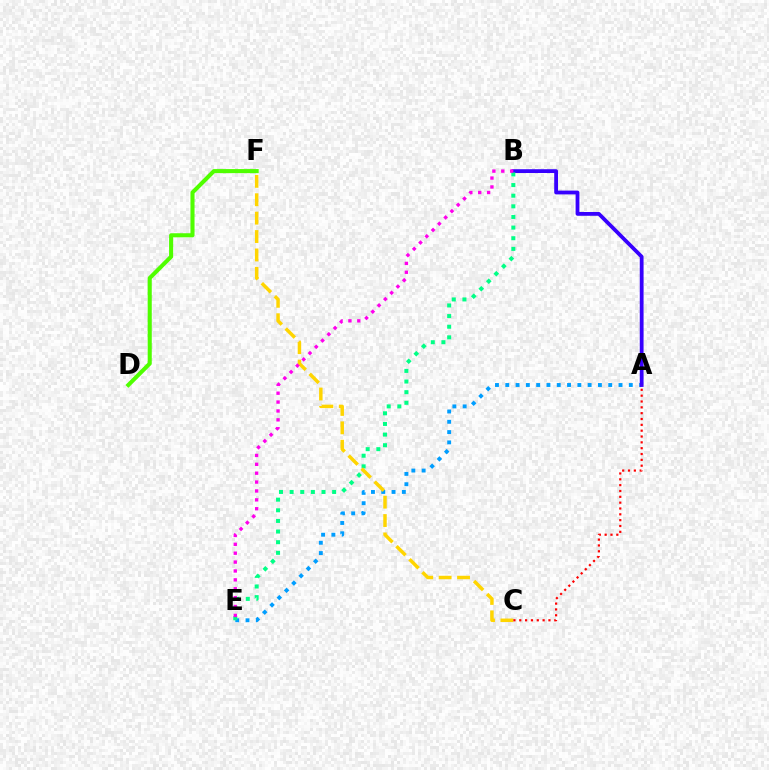{('A', 'E'): [{'color': '#009eff', 'line_style': 'dotted', 'thickness': 2.8}], ('A', 'B'): [{'color': '#3700ff', 'line_style': 'solid', 'thickness': 2.73}], ('B', 'E'): [{'color': '#00ff86', 'line_style': 'dotted', 'thickness': 2.89}, {'color': '#ff00ed', 'line_style': 'dotted', 'thickness': 2.41}], ('C', 'F'): [{'color': '#ffd500', 'line_style': 'dashed', 'thickness': 2.5}], ('D', 'F'): [{'color': '#4fff00', 'line_style': 'solid', 'thickness': 2.93}], ('A', 'C'): [{'color': '#ff0000', 'line_style': 'dotted', 'thickness': 1.59}]}